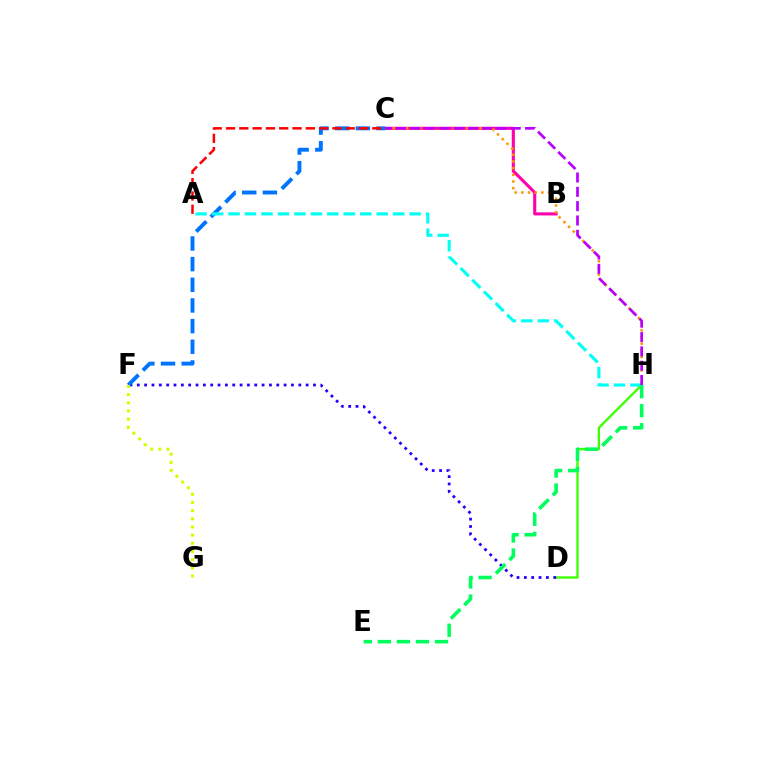{('D', 'H'): [{'color': '#3dff00', 'line_style': 'solid', 'thickness': 1.69}], ('D', 'F'): [{'color': '#2500ff', 'line_style': 'dotted', 'thickness': 1.99}], ('B', 'C'): [{'color': '#ff00ac', 'line_style': 'solid', 'thickness': 2.23}], ('C', 'F'): [{'color': '#0074ff', 'line_style': 'dashed', 'thickness': 2.81}], ('C', 'H'): [{'color': '#ff9400', 'line_style': 'dotted', 'thickness': 1.81}, {'color': '#b900ff', 'line_style': 'dashed', 'thickness': 1.94}], ('A', 'H'): [{'color': '#00fff6', 'line_style': 'dashed', 'thickness': 2.24}], ('E', 'H'): [{'color': '#00ff5c', 'line_style': 'dashed', 'thickness': 2.59}], ('F', 'G'): [{'color': '#d1ff00', 'line_style': 'dotted', 'thickness': 2.22}], ('A', 'C'): [{'color': '#ff0000', 'line_style': 'dashed', 'thickness': 1.81}]}